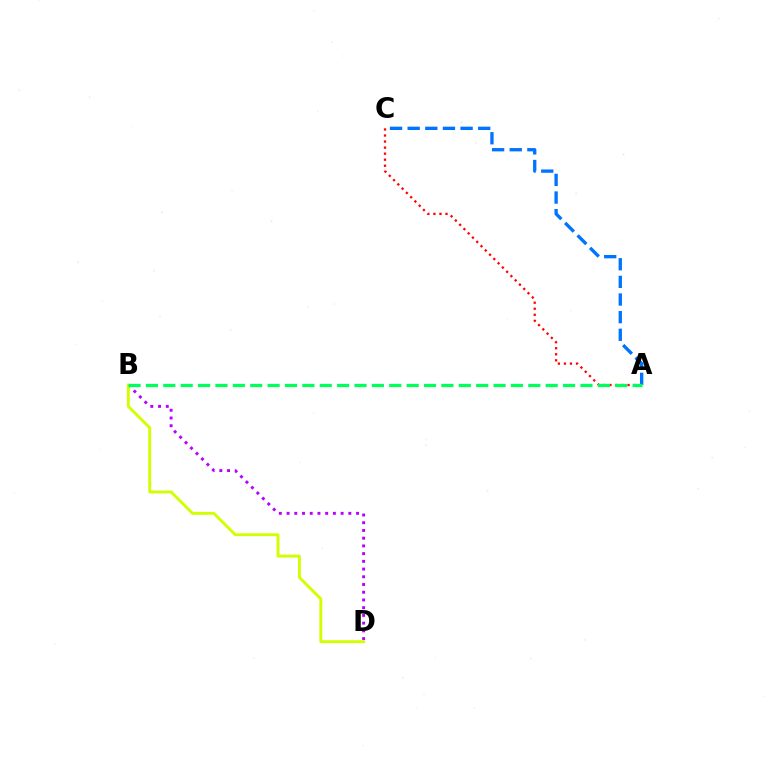{('B', 'D'): [{'color': '#b900ff', 'line_style': 'dotted', 'thickness': 2.1}, {'color': '#d1ff00', 'line_style': 'solid', 'thickness': 2.08}], ('A', 'C'): [{'color': '#ff0000', 'line_style': 'dotted', 'thickness': 1.64}, {'color': '#0074ff', 'line_style': 'dashed', 'thickness': 2.4}], ('A', 'B'): [{'color': '#00ff5c', 'line_style': 'dashed', 'thickness': 2.36}]}